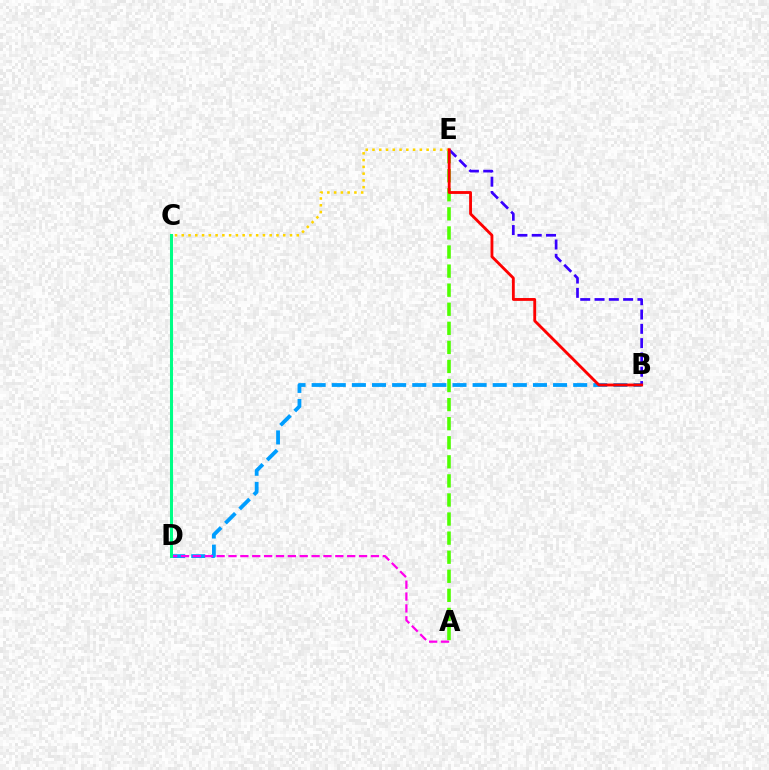{('B', 'D'): [{'color': '#009eff', 'line_style': 'dashed', 'thickness': 2.73}], ('A', 'D'): [{'color': '#ff00ed', 'line_style': 'dashed', 'thickness': 1.61}], ('A', 'E'): [{'color': '#4fff00', 'line_style': 'dashed', 'thickness': 2.59}], ('C', 'E'): [{'color': '#ffd500', 'line_style': 'dotted', 'thickness': 1.84}], ('B', 'E'): [{'color': '#3700ff', 'line_style': 'dashed', 'thickness': 1.94}, {'color': '#ff0000', 'line_style': 'solid', 'thickness': 2.05}], ('C', 'D'): [{'color': '#00ff86', 'line_style': 'solid', 'thickness': 2.19}]}